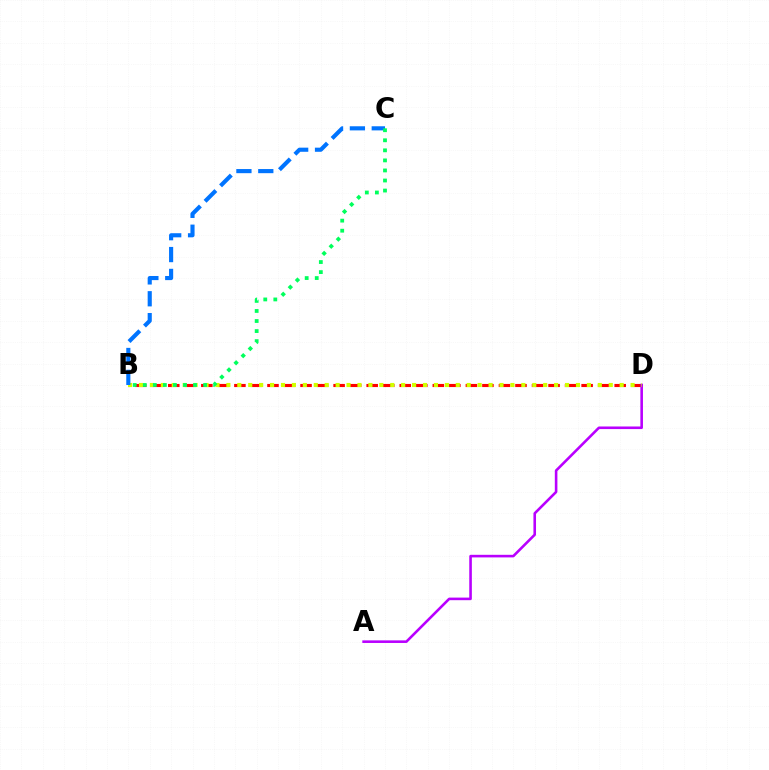{('B', 'D'): [{'color': '#ff0000', 'line_style': 'dashed', 'thickness': 2.25}, {'color': '#d1ff00', 'line_style': 'dotted', 'thickness': 2.97}], ('A', 'D'): [{'color': '#b900ff', 'line_style': 'solid', 'thickness': 1.87}], ('B', 'C'): [{'color': '#0074ff', 'line_style': 'dashed', 'thickness': 2.97}, {'color': '#00ff5c', 'line_style': 'dotted', 'thickness': 2.73}]}